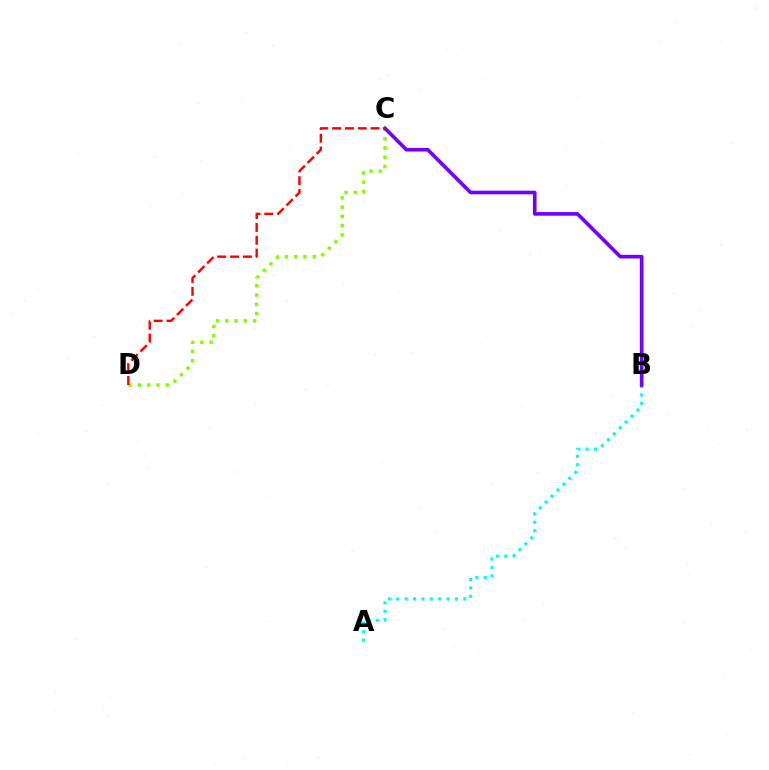{('A', 'B'): [{'color': '#00fff6', 'line_style': 'dotted', 'thickness': 2.28}], ('C', 'D'): [{'color': '#84ff00', 'line_style': 'dotted', 'thickness': 2.52}, {'color': '#ff0000', 'line_style': 'dashed', 'thickness': 1.74}], ('B', 'C'): [{'color': '#7200ff', 'line_style': 'solid', 'thickness': 2.62}]}